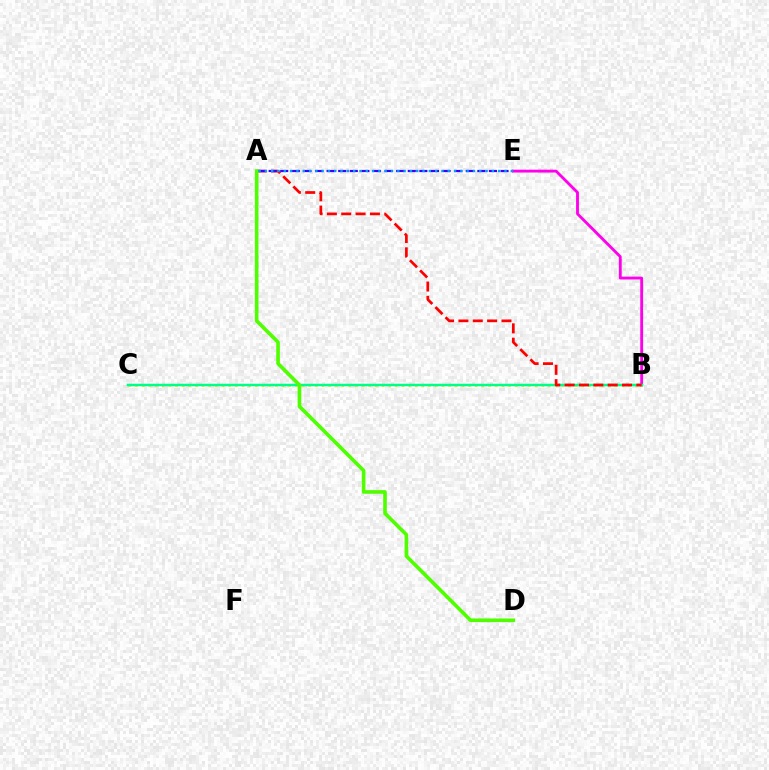{('B', 'E'): [{'color': '#ff00ed', 'line_style': 'solid', 'thickness': 2.05}], ('B', 'C'): [{'color': '#ffd500', 'line_style': 'dotted', 'thickness': 1.81}, {'color': '#00ff86', 'line_style': 'solid', 'thickness': 1.79}], ('A', 'B'): [{'color': '#ff0000', 'line_style': 'dashed', 'thickness': 1.95}], ('A', 'E'): [{'color': '#3700ff', 'line_style': 'dashed', 'thickness': 1.58}, {'color': '#009eff', 'line_style': 'dotted', 'thickness': 1.71}], ('A', 'D'): [{'color': '#4fff00', 'line_style': 'solid', 'thickness': 2.61}]}